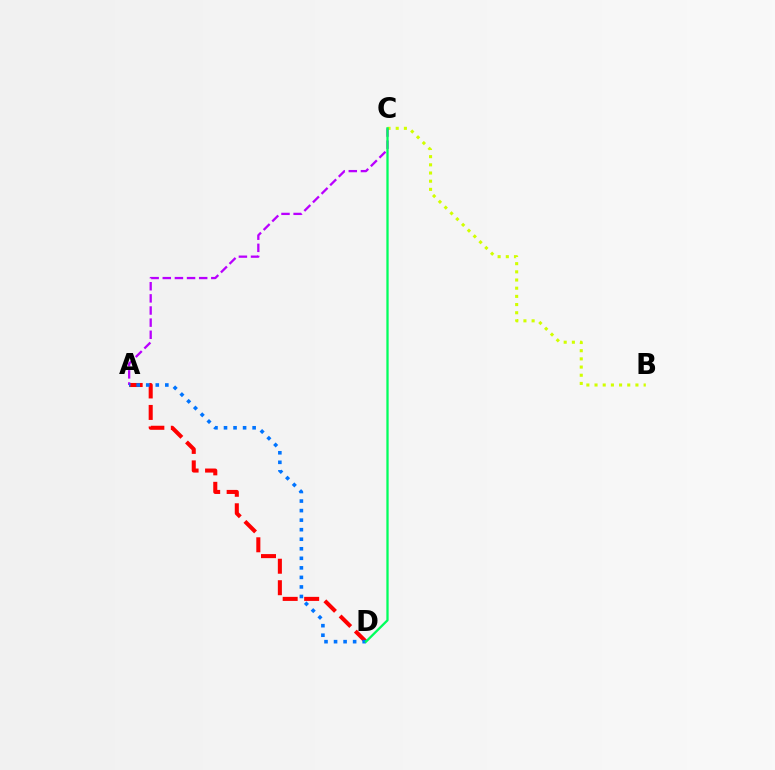{('B', 'C'): [{'color': '#d1ff00', 'line_style': 'dotted', 'thickness': 2.22}], ('A', 'D'): [{'color': '#ff0000', 'line_style': 'dashed', 'thickness': 2.92}, {'color': '#0074ff', 'line_style': 'dotted', 'thickness': 2.59}], ('A', 'C'): [{'color': '#b900ff', 'line_style': 'dashed', 'thickness': 1.65}], ('C', 'D'): [{'color': '#00ff5c', 'line_style': 'solid', 'thickness': 1.65}]}